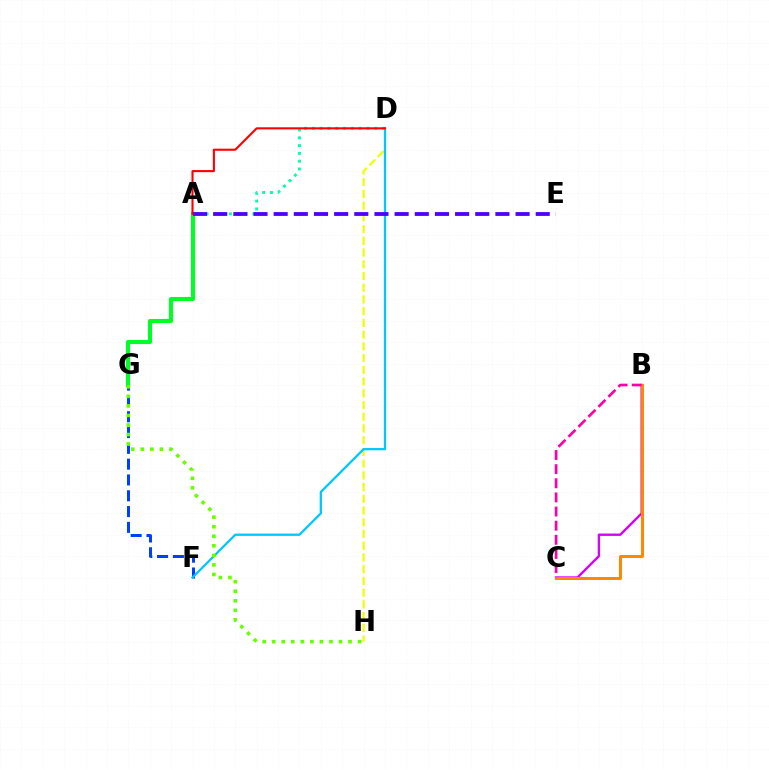{('A', 'G'): [{'color': '#00ff27', 'line_style': 'solid', 'thickness': 2.95}], ('F', 'G'): [{'color': '#003fff', 'line_style': 'dashed', 'thickness': 2.15}], ('A', 'D'): [{'color': '#00ffaf', 'line_style': 'dotted', 'thickness': 2.12}, {'color': '#ff0000', 'line_style': 'solid', 'thickness': 1.5}], ('B', 'C'): [{'color': '#d600ff', 'line_style': 'solid', 'thickness': 1.7}, {'color': '#ff8800', 'line_style': 'solid', 'thickness': 2.15}, {'color': '#ff00a0', 'line_style': 'dashed', 'thickness': 1.92}], ('D', 'H'): [{'color': '#eeff00', 'line_style': 'dashed', 'thickness': 1.59}], ('D', 'F'): [{'color': '#00c7ff', 'line_style': 'solid', 'thickness': 1.64}], ('G', 'H'): [{'color': '#66ff00', 'line_style': 'dotted', 'thickness': 2.59}], ('A', 'E'): [{'color': '#4f00ff', 'line_style': 'dashed', 'thickness': 2.74}]}